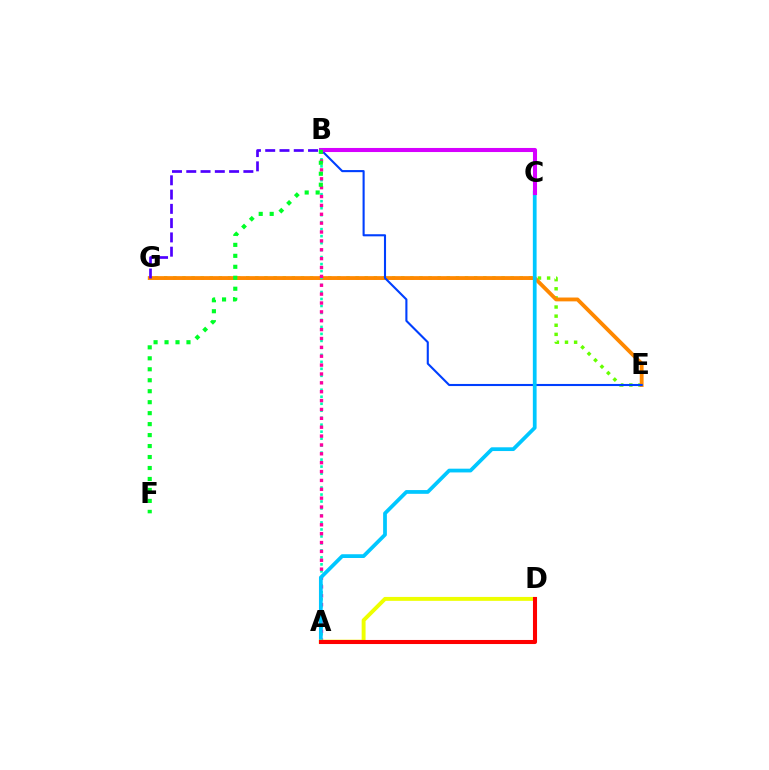{('E', 'G'): [{'color': '#66ff00', 'line_style': 'dotted', 'thickness': 2.48}, {'color': '#ff8800', 'line_style': 'solid', 'thickness': 2.77}], ('B', 'E'): [{'color': '#003fff', 'line_style': 'solid', 'thickness': 1.51}], ('A', 'B'): [{'color': '#00ffaf', 'line_style': 'dotted', 'thickness': 1.9}, {'color': '#ff00a0', 'line_style': 'dotted', 'thickness': 2.41}], ('A', 'C'): [{'color': '#00c7ff', 'line_style': 'solid', 'thickness': 2.7}], ('B', 'C'): [{'color': '#d600ff', 'line_style': 'solid', 'thickness': 2.93}], ('A', 'D'): [{'color': '#eeff00', 'line_style': 'solid', 'thickness': 2.82}, {'color': '#ff0000', 'line_style': 'solid', 'thickness': 2.93}], ('B', 'F'): [{'color': '#00ff27', 'line_style': 'dotted', 'thickness': 2.98}], ('B', 'G'): [{'color': '#4f00ff', 'line_style': 'dashed', 'thickness': 1.94}]}